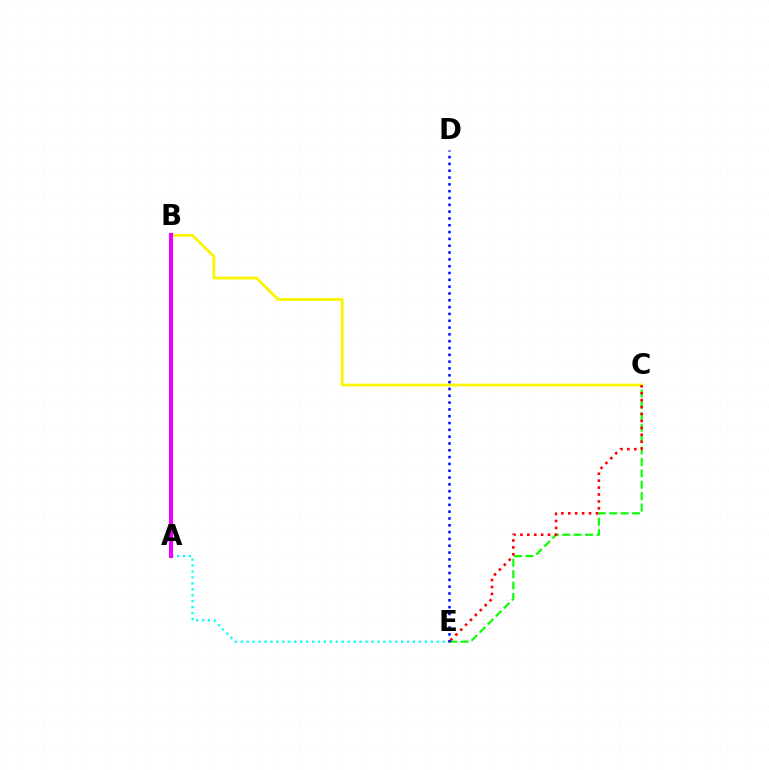{('C', 'E'): [{'color': '#08ff00', 'line_style': 'dashed', 'thickness': 1.55}, {'color': '#ff0000', 'line_style': 'dotted', 'thickness': 1.88}], ('A', 'E'): [{'color': '#00fff6', 'line_style': 'dotted', 'thickness': 1.61}], ('B', 'C'): [{'color': '#fcf500', 'line_style': 'solid', 'thickness': 2.0}], ('D', 'E'): [{'color': '#0010ff', 'line_style': 'dotted', 'thickness': 1.85}], ('A', 'B'): [{'color': '#ee00ff', 'line_style': 'solid', 'thickness': 2.94}]}